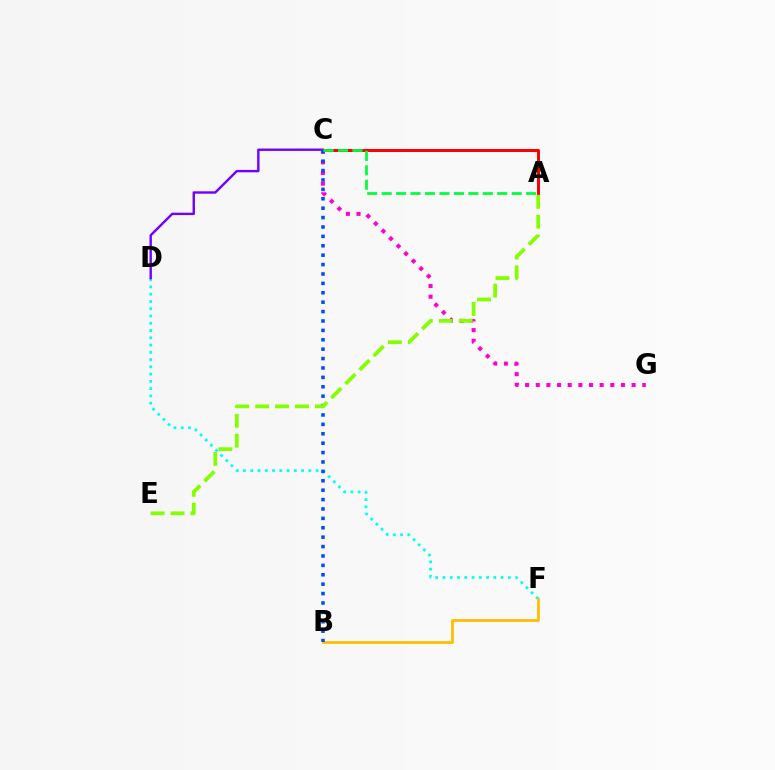{('D', 'F'): [{'color': '#00fff6', 'line_style': 'dotted', 'thickness': 1.97}], ('C', 'D'): [{'color': '#7200ff', 'line_style': 'solid', 'thickness': 1.73}], ('C', 'G'): [{'color': '#ff00cf', 'line_style': 'dotted', 'thickness': 2.89}], ('B', 'F'): [{'color': '#ffbd00', 'line_style': 'solid', 'thickness': 1.99}], ('A', 'C'): [{'color': '#ff0000', 'line_style': 'solid', 'thickness': 2.16}, {'color': '#00ff39', 'line_style': 'dashed', 'thickness': 1.96}], ('B', 'C'): [{'color': '#004bff', 'line_style': 'dotted', 'thickness': 2.55}], ('A', 'E'): [{'color': '#84ff00', 'line_style': 'dashed', 'thickness': 2.7}]}